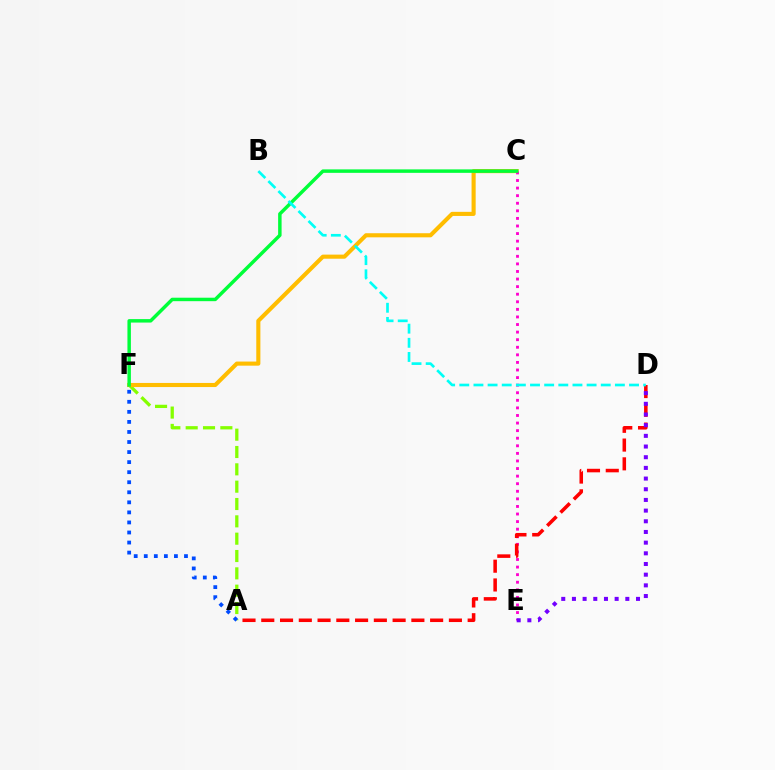{('A', 'F'): [{'color': '#84ff00', 'line_style': 'dashed', 'thickness': 2.36}, {'color': '#004bff', 'line_style': 'dotted', 'thickness': 2.73}], ('C', 'F'): [{'color': '#ffbd00', 'line_style': 'solid', 'thickness': 2.95}, {'color': '#00ff39', 'line_style': 'solid', 'thickness': 2.5}], ('C', 'E'): [{'color': '#ff00cf', 'line_style': 'dotted', 'thickness': 2.06}], ('A', 'D'): [{'color': '#ff0000', 'line_style': 'dashed', 'thickness': 2.55}], ('D', 'E'): [{'color': '#7200ff', 'line_style': 'dotted', 'thickness': 2.9}], ('B', 'D'): [{'color': '#00fff6', 'line_style': 'dashed', 'thickness': 1.92}]}